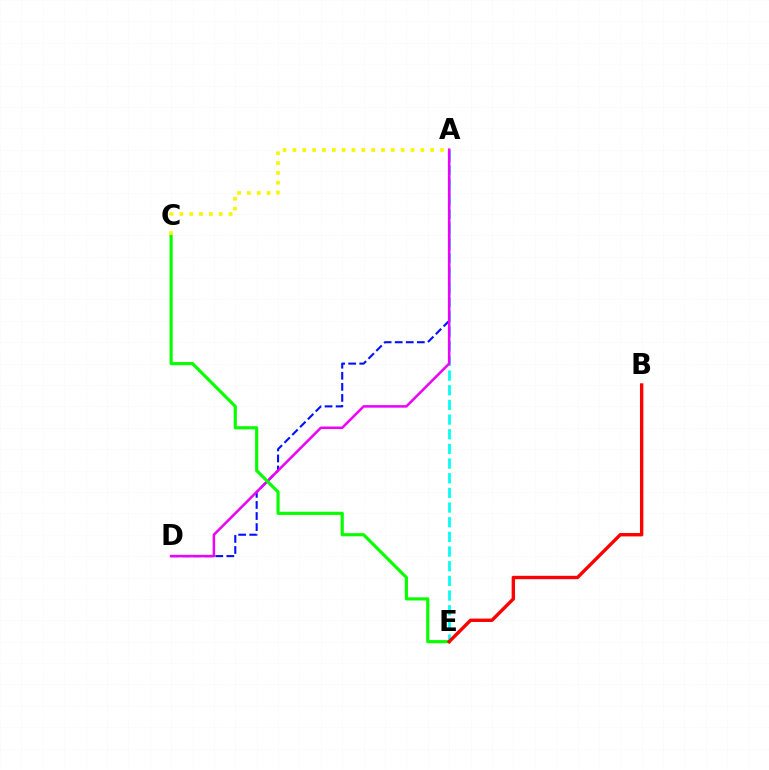{('A', 'D'): [{'color': '#0010ff', 'line_style': 'dashed', 'thickness': 1.5}, {'color': '#ee00ff', 'line_style': 'solid', 'thickness': 1.82}], ('A', 'E'): [{'color': '#00fff6', 'line_style': 'dashed', 'thickness': 1.99}], ('C', 'E'): [{'color': '#08ff00', 'line_style': 'solid', 'thickness': 2.28}], ('B', 'E'): [{'color': '#ff0000', 'line_style': 'solid', 'thickness': 2.44}], ('A', 'C'): [{'color': '#fcf500', 'line_style': 'dotted', 'thickness': 2.67}]}